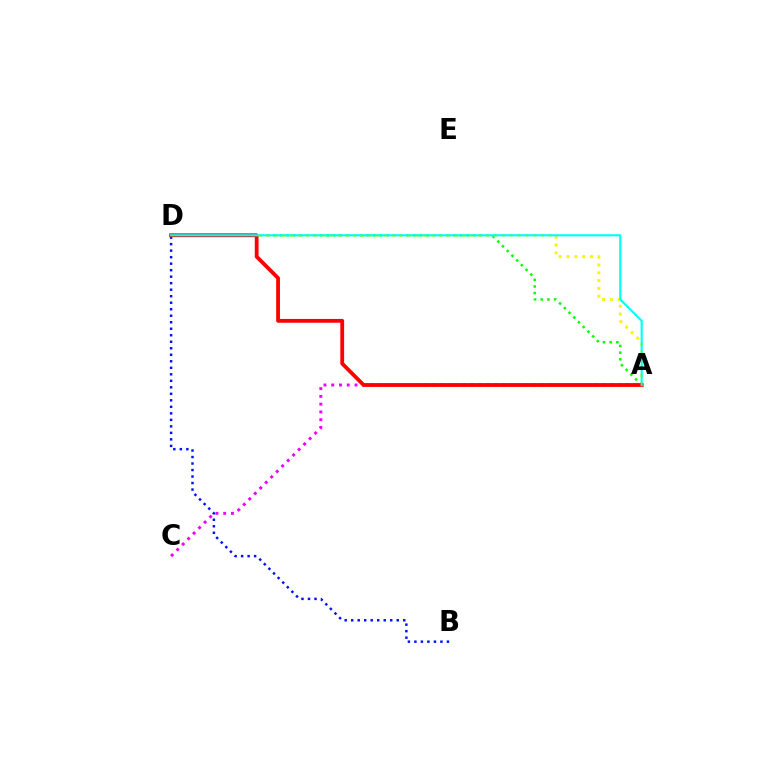{('A', 'D'): [{'color': '#08ff00', 'line_style': 'dotted', 'thickness': 1.81}, {'color': '#fcf500', 'line_style': 'dotted', 'thickness': 2.13}, {'color': '#ff0000', 'line_style': 'solid', 'thickness': 2.74}, {'color': '#00fff6', 'line_style': 'solid', 'thickness': 1.54}], ('B', 'D'): [{'color': '#0010ff', 'line_style': 'dotted', 'thickness': 1.77}], ('A', 'C'): [{'color': '#ee00ff', 'line_style': 'dotted', 'thickness': 2.11}]}